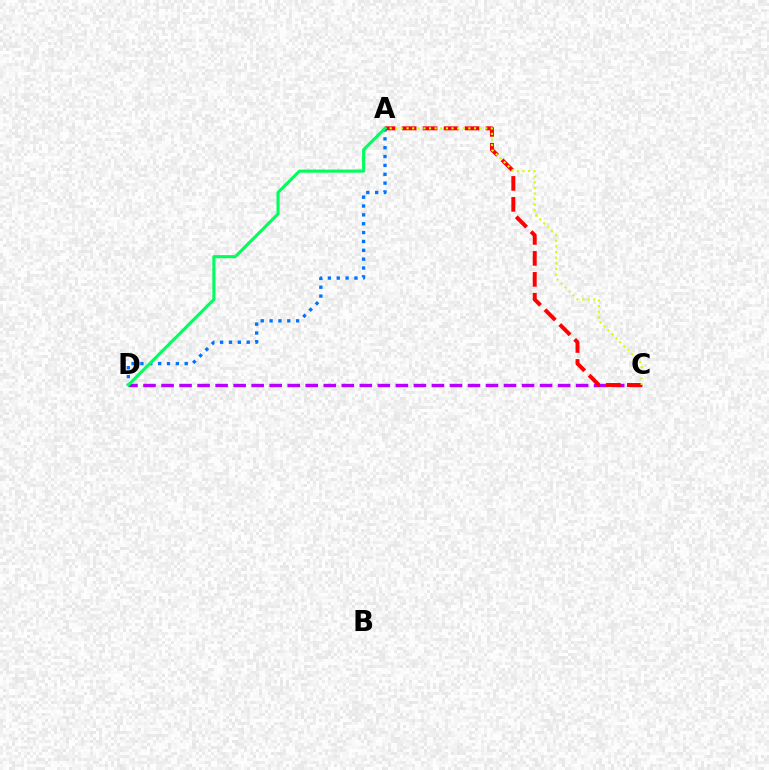{('C', 'D'): [{'color': '#b900ff', 'line_style': 'dashed', 'thickness': 2.45}], ('A', 'D'): [{'color': '#0074ff', 'line_style': 'dotted', 'thickness': 2.41}, {'color': '#00ff5c', 'line_style': 'solid', 'thickness': 2.23}], ('A', 'C'): [{'color': '#ff0000', 'line_style': 'dashed', 'thickness': 2.85}, {'color': '#d1ff00', 'line_style': 'dotted', 'thickness': 1.53}]}